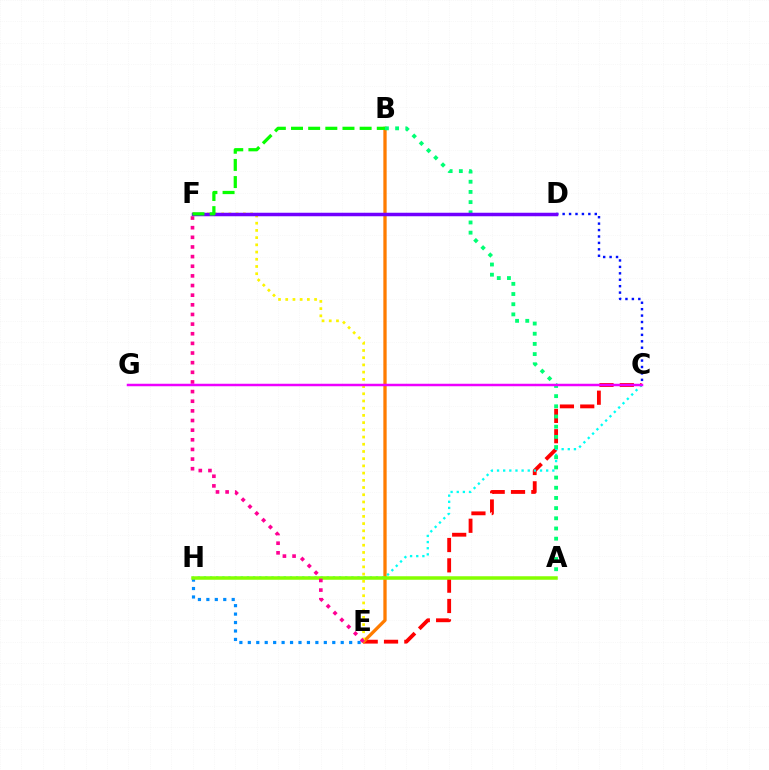{('C', 'E'): [{'color': '#ff0000', 'line_style': 'dashed', 'thickness': 2.76}], ('B', 'E'): [{'color': '#ff7c00', 'line_style': 'solid', 'thickness': 2.37}], ('C', 'D'): [{'color': '#0010ff', 'line_style': 'dotted', 'thickness': 1.75}], ('C', 'H'): [{'color': '#00fff6', 'line_style': 'dotted', 'thickness': 1.67}], ('A', 'B'): [{'color': '#00ff74', 'line_style': 'dotted', 'thickness': 2.77}], ('E', 'F'): [{'color': '#fcf500', 'line_style': 'dotted', 'thickness': 1.96}, {'color': '#ff0094', 'line_style': 'dotted', 'thickness': 2.62}], ('E', 'H'): [{'color': '#008cff', 'line_style': 'dotted', 'thickness': 2.29}], ('A', 'H'): [{'color': '#84ff00', 'line_style': 'solid', 'thickness': 2.52}], ('D', 'F'): [{'color': '#7200ff', 'line_style': 'solid', 'thickness': 2.52}], ('B', 'F'): [{'color': '#08ff00', 'line_style': 'dashed', 'thickness': 2.33}], ('C', 'G'): [{'color': '#ee00ff', 'line_style': 'solid', 'thickness': 1.79}]}